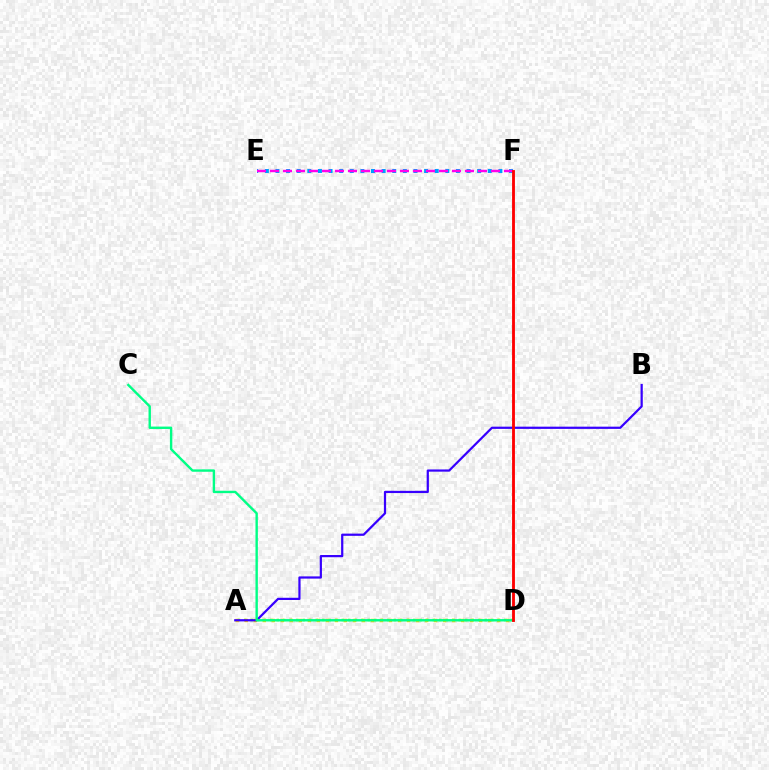{('E', 'F'): [{'color': '#009eff', 'line_style': 'dotted', 'thickness': 2.88}, {'color': '#ff00ed', 'line_style': 'dashed', 'thickness': 1.77}], ('A', 'D'): [{'color': '#4fff00', 'line_style': 'dotted', 'thickness': 1.77}, {'color': '#ffd500', 'line_style': 'dotted', 'thickness': 2.45}], ('A', 'B'): [{'color': '#3700ff', 'line_style': 'solid', 'thickness': 1.6}], ('C', 'D'): [{'color': '#00ff86', 'line_style': 'solid', 'thickness': 1.73}], ('D', 'F'): [{'color': '#ff0000', 'line_style': 'solid', 'thickness': 2.05}]}